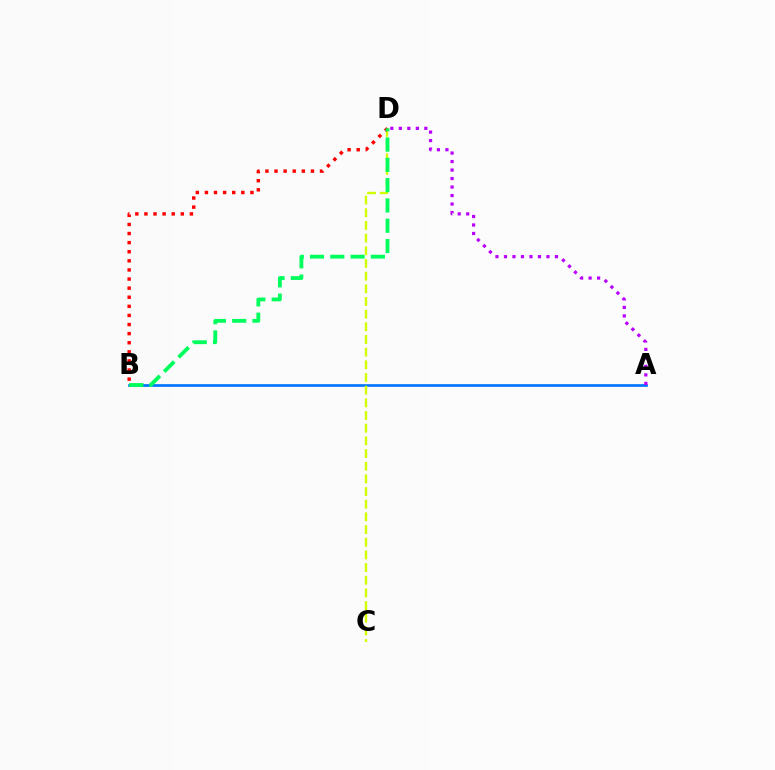{('A', 'B'): [{'color': '#0074ff', 'line_style': 'solid', 'thickness': 1.92}], ('C', 'D'): [{'color': '#d1ff00', 'line_style': 'dashed', 'thickness': 1.72}], ('B', 'D'): [{'color': '#ff0000', 'line_style': 'dotted', 'thickness': 2.47}, {'color': '#00ff5c', 'line_style': 'dashed', 'thickness': 2.76}], ('A', 'D'): [{'color': '#b900ff', 'line_style': 'dotted', 'thickness': 2.31}]}